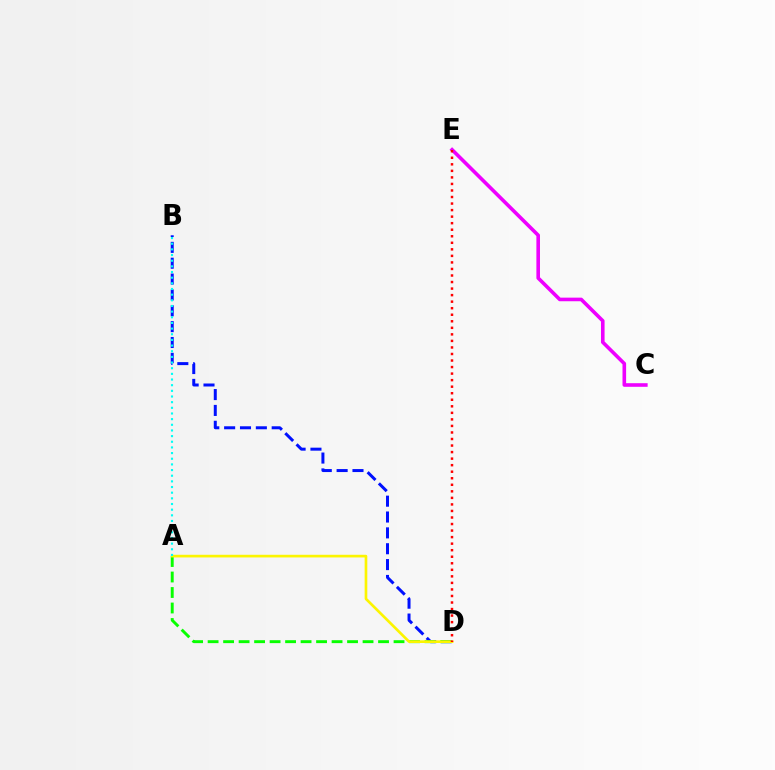{('B', 'D'): [{'color': '#0010ff', 'line_style': 'dashed', 'thickness': 2.15}], ('A', 'D'): [{'color': '#08ff00', 'line_style': 'dashed', 'thickness': 2.1}, {'color': '#fcf500', 'line_style': 'solid', 'thickness': 1.92}], ('C', 'E'): [{'color': '#ee00ff', 'line_style': 'solid', 'thickness': 2.59}], ('A', 'B'): [{'color': '#00fff6', 'line_style': 'dotted', 'thickness': 1.54}], ('D', 'E'): [{'color': '#ff0000', 'line_style': 'dotted', 'thickness': 1.78}]}